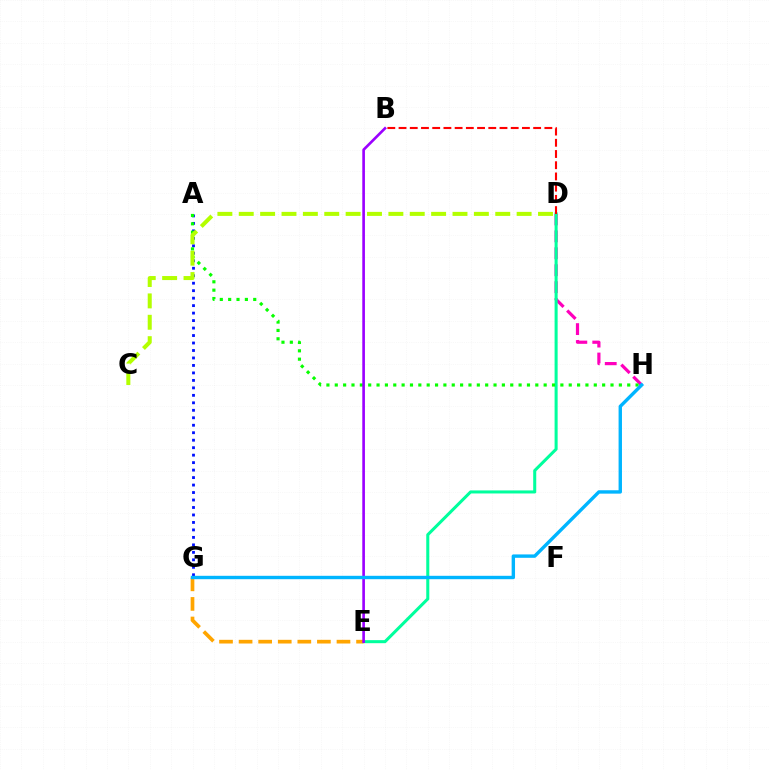{('D', 'H'): [{'color': '#ff00bd', 'line_style': 'dashed', 'thickness': 2.3}], ('D', 'E'): [{'color': '#00ff9d', 'line_style': 'solid', 'thickness': 2.19}], ('A', 'G'): [{'color': '#0010ff', 'line_style': 'dotted', 'thickness': 2.03}], ('A', 'H'): [{'color': '#08ff00', 'line_style': 'dotted', 'thickness': 2.27}], ('C', 'D'): [{'color': '#b3ff00', 'line_style': 'dashed', 'thickness': 2.9}], ('E', 'G'): [{'color': '#ffa500', 'line_style': 'dashed', 'thickness': 2.66}], ('B', 'D'): [{'color': '#ff0000', 'line_style': 'dashed', 'thickness': 1.52}], ('B', 'E'): [{'color': '#9b00ff', 'line_style': 'solid', 'thickness': 1.91}], ('G', 'H'): [{'color': '#00b5ff', 'line_style': 'solid', 'thickness': 2.44}]}